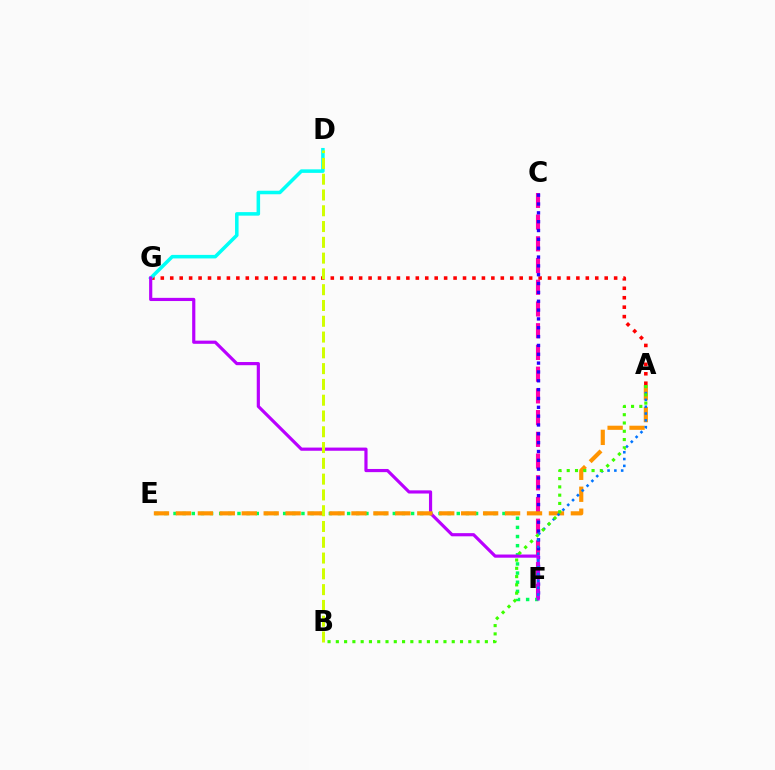{('A', 'G'): [{'color': '#ff0000', 'line_style': 'dotted', 'thickness': 2.57}], ('D', 'G'): [{'color': '#00fff6', 'line_style': 'solid', 'thickness': 2.54}], ('C', 'F'): [{'color': '#ff00ac', 'line_style': 'dashed', 'thickness': 2.95}, {'color': '#2500ff', 'line_style': 'dotted', 'thickness': 2.4}], ('E', 'F'): [{'color': '#00ff5c', 'line_style': 'dotted', 'thickness': 2.48}], ('F', 'G'): [{'color': '#b900ff', 'line_style': 'solid', 'thickness': 2.28}], ('A', 'E'): [{'color': '#ff9400', 'line_style': 'dashed', 'thickness': 2.98}], ('A', 'F'): [{'color': '#0074ff', 'line_style': 'dotted', 'thickness': 1.85}], ('B', 'D'): [{'color': '#d1ff00', 'line_style': 'dashed', 'thickness': 2.14}], ('A', 'B'): [{'color': '#3dff00', 'line_style': 'dotted', 'thickness': 2.25}]}